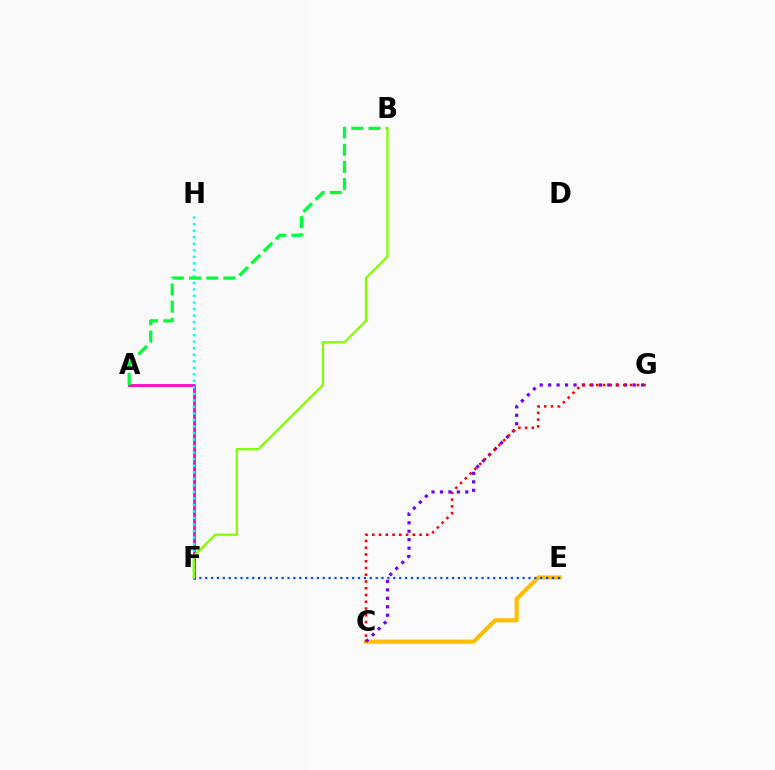{('A', 'F'): [{'color': '#ff00cf', 'line_style': 'solid', 'thickness': 2.0}], ('C', 'E'): [{'color': '#ffbd00', 'line_style': 'solid', 'thickness': 2.95}], ('C', 'G'): [{'color': '#7200ff', 'line_style': 'dotted', 'thickness': 2.3}, {'color': '#ff0000', 'line_style': 'dotted', 'thickness': 1.84}], ('E', 'F'): [{'color': '#004bff', 'line_style': 'dotted', 'thickness': 1.6}], ('F', 'H'): [{'color': '#00fff6', 'line_style': 'dotted', 'thickness': 1.77}], ('A', 'B'): [{'color': '#00ff39', 'line_style': 'dashed', 'thickness': 2.33}], ('B', 'F'): [{'color': '#84ff00', 'line_style': 'solid', 'thickness': 1.67}]}